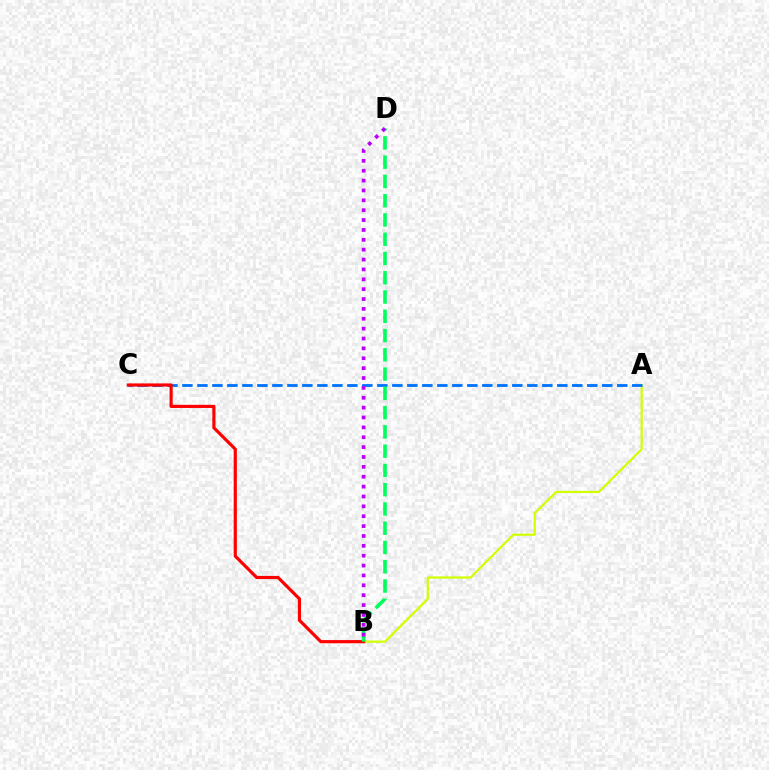{('A', 'B'): [{'color': '#d1ff00', 'line_style': 'solid', 'thickness': 1.59}], ('A', 'C'): [{'color': '#0074ff', 'line_style': 'dashed', 'thickness': 2.04}], ('B', 'C'): [{'color': '#ff0000', 'line_style': 'solid', 'thickness': 2.28}], ('B', 'D'): [{'color': '#00ff5c', 'line_style': 'dashed', 'thickness': 2.62}, {'color': '#b900ff', 'line_style': 'dotted', 'thickness': 2.68}]}